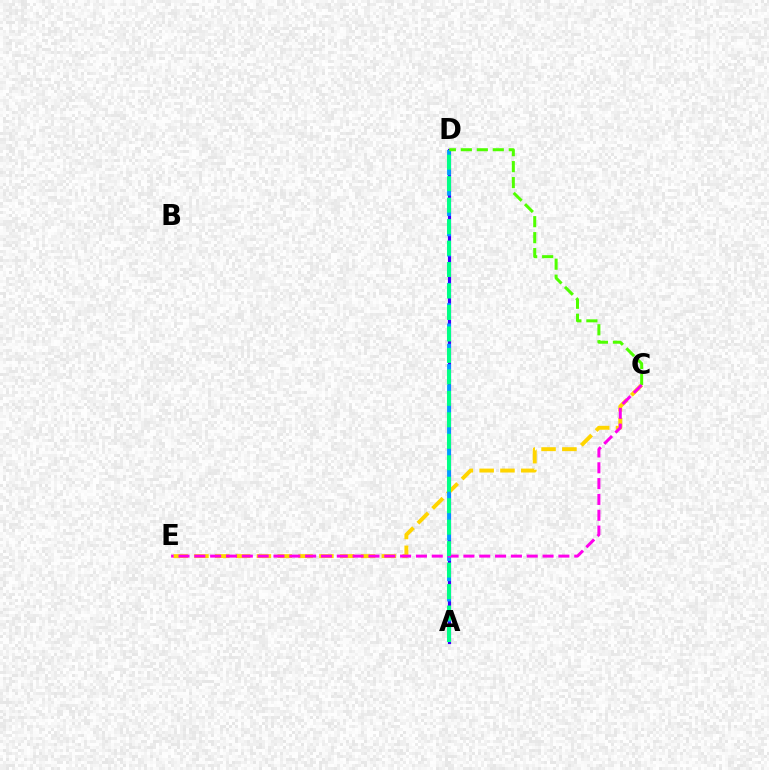{('A', 'D'): [{'color': '#ff0000', 'line_style': 'dotted', 'thickness': 1.83}, {'color': '#3700ff', 'line_style': 'solid', 'thickness': 2.28}, {'color': '#009eff', 'line_style': 'dashed', 'thickness': 2.76}, {'color': '#00ff86', 'line_style': 'dashed', 'thickness': 2.92}], ('C', 'E'): [{'color': '#ffd500', 'line_style': 'dashed', 'thickness': 2.83}, {'color': '#ff00ed', 'line_style': 'dashed', 'thickness': 2.15}], ('C', 'D'): [{'color': '#4fff00', 'line_style': 'dashed', 'thickness': 2.17}]}